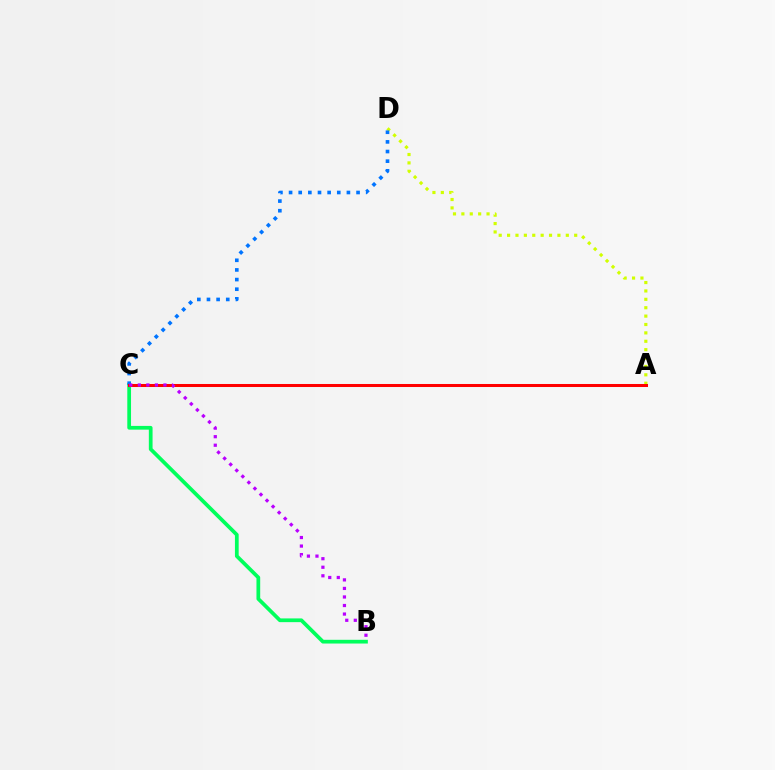{('A', 'D'): [{'color': '#d1ff00', 'line_style': 'dotted', 'thickness': 2.28}], ('B', 'C'): [{'color': '#00ff5c', 'line_style': 'solid', 'thickness': 2.69}, {'color': '#b900ff', 'line_style': 'dotted', 'thickness': 2.32}], ('C', 'D'): [{'color': '#0074ff', 'line_style': 'dotted', 'thickness': 2.62}], ('A', 'C'): [{'color': '#ff0000', 'line_style': 'solid', 'thickness': 2.18}]}